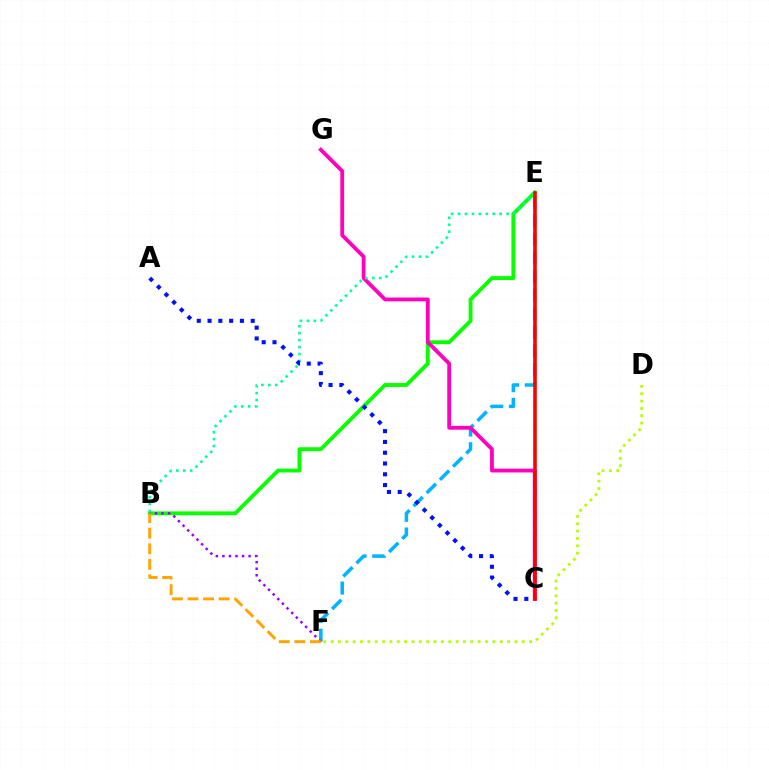{('E', 'F'): [{'color': '#00b5ff', 'line_style': 'dashed', 'thickness': 2.53}], ('B', 'E'): [{'color': '#08ff00', 'line_style': 'solid', 'thickness': 2.78}, {'color': '#00ff9d', 'line_style': 'dotted', 'thickness': 1.88}], ('C', 'G'): [{'color': '#ff00bd', 'line_style': 'solid', 'thickness': 2.74}], ('B', 'F'): [{'color': '#9b00ff', 'line_style': 'dotted', 'thickness': 1.78}, {'color': '#ffa500', 'line_style': 'dashed', 'thickness': 2.11}], ('C', 'E'): [{'color': '#ff0000', 'line_style': 'solid', 'thickness': 2.57}], ('A', 'C'): [{'color': '#0010ff', 'line_style': 'dotted', 'thickness': 2.93}], ('D', 'F'): [{'color': '#b3ff00', 'line_style': 'dotted', 'thickness': 2.0}]}